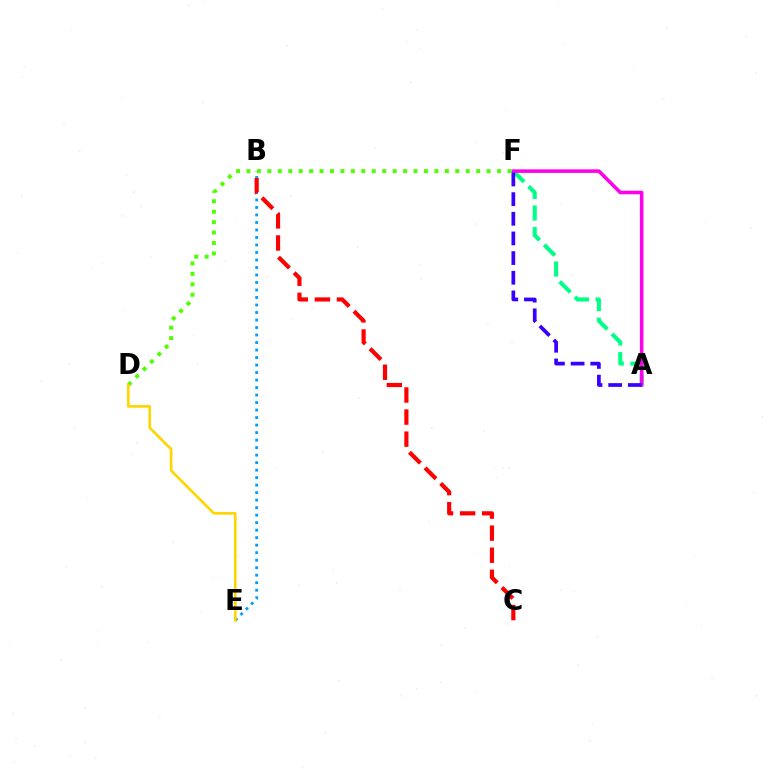{('A', 'F'): [{'color': '#00ff86', 'line_style': 'dashed', 'thickness': 2.94}, {'color': '#ff00ed', 'line_style': 'solid', 'thickness': 2.56}, {'color': '#3700ff', 'line_style': 'dashed', 'thickness': 2.67}], ('B', 'E'): [{'color': '#009eff', 'line_style': 'dotted', 'thickness': 2.04}], ('B', 'C'): [{'color': '#ff0000', 'line_style': 'dashed', 'thickness': 3.0}], ('D', 'F'): [{'color': '#4fff00', 'line_style': 'dotted', 'thickness': 2.84}], ('D', 'E'): [{'color': '#ffd500', 'line_style': 'solid', 'thickness': 1.89}]}